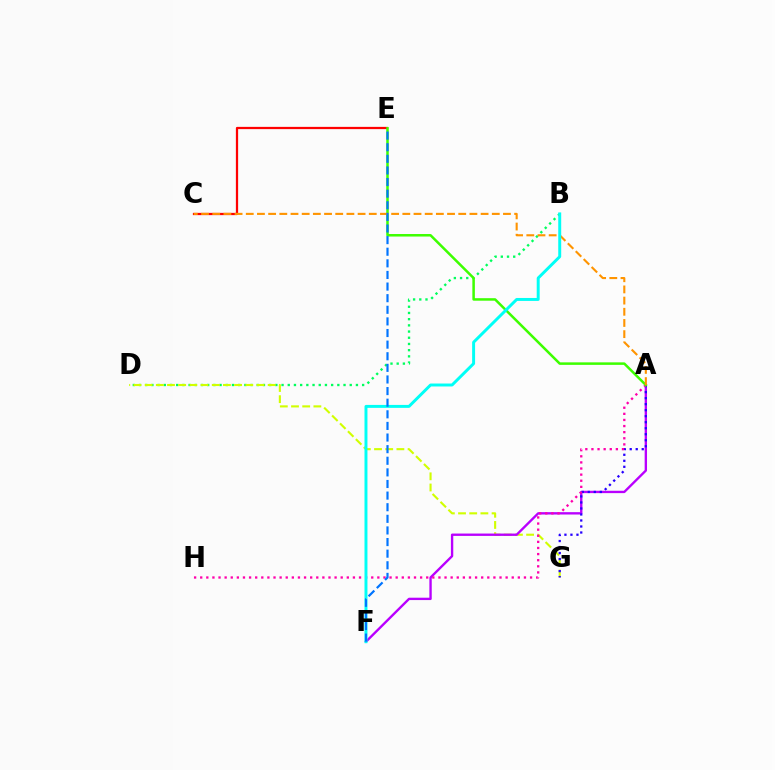{('B', 'D'): [{'color': '#00ff5c', 'line_style': 'dotted', 'thickness': 1.68}], ('C', 'E'): [{'color': '#ff0000', 'line_style': 'solid', 'thickness': 1.62}], ('D', 'G'): [{'color': '#d1ff00', 'line_style': 'dashed', 'thickness': 1.52}], ('A', 'F'): [{'color': '#b900ff', 'line_style': 'solid', 'thickness': 1.7}], ('A', 'G'): [{'color': '#2500ff', 'line_style': 'dotted', 'thickness': 1.63}], ('A', 'H'): [{'color': '#ff00ac', 'line_style': 'dotted', 'thickness': 1.66}], ('A', 'E'): [{'color': '#3dff00', 'line_style': 'solid', 'thickness': 1.81}], ('A', 'C'): [{'color': '#ff9400', 'line_style': 'dashed', 'thickness': 1.52}], ('B', 'F'): [{'color': '#00fff6', 'line_style': 'solid', 'thickness': 2.13}], ('E', 'F'): [{'color': '#0074ff', 'line_style': 'dashed', 'thickness': 1.58}]}